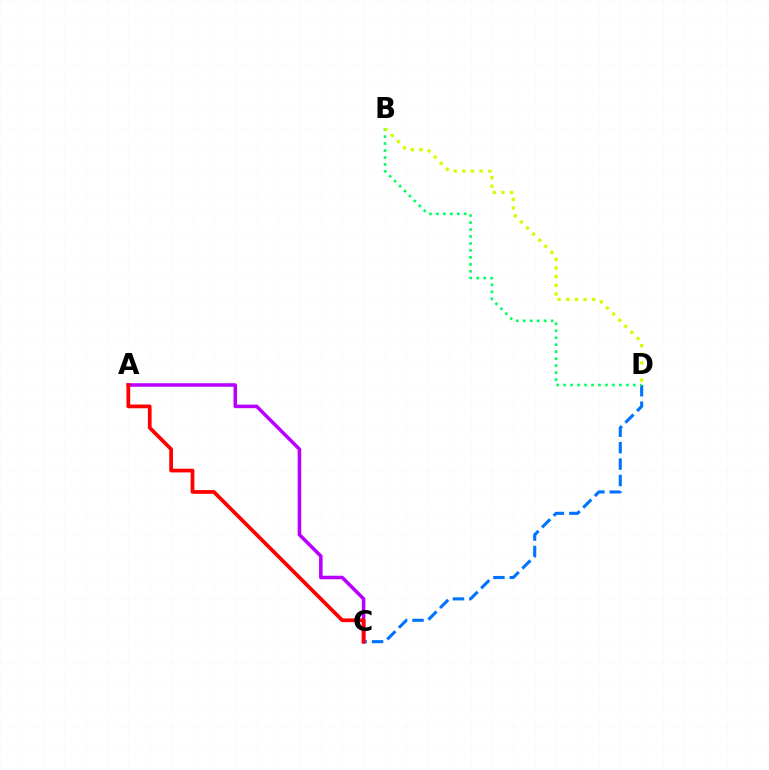{('C', 'D'): [{'color': '#0074ff', 'line_style': 'dashed', 'thickness': 2.23}], ('A', 'C'): [{'color': '#b900ff', 'line_style': 'solid', 'thickness': 2.55}, {'color': '#ff0000', 'line_style': 'solid', 'thickness': 2.68}], ('B', 'D'): [{'color': '#00ff5c', 'line_style': 'dotted', 'thickness': 1.89}, {'color': '#d1ff00', 'line_style': 'dotted', 'thickness': 2.35}]}